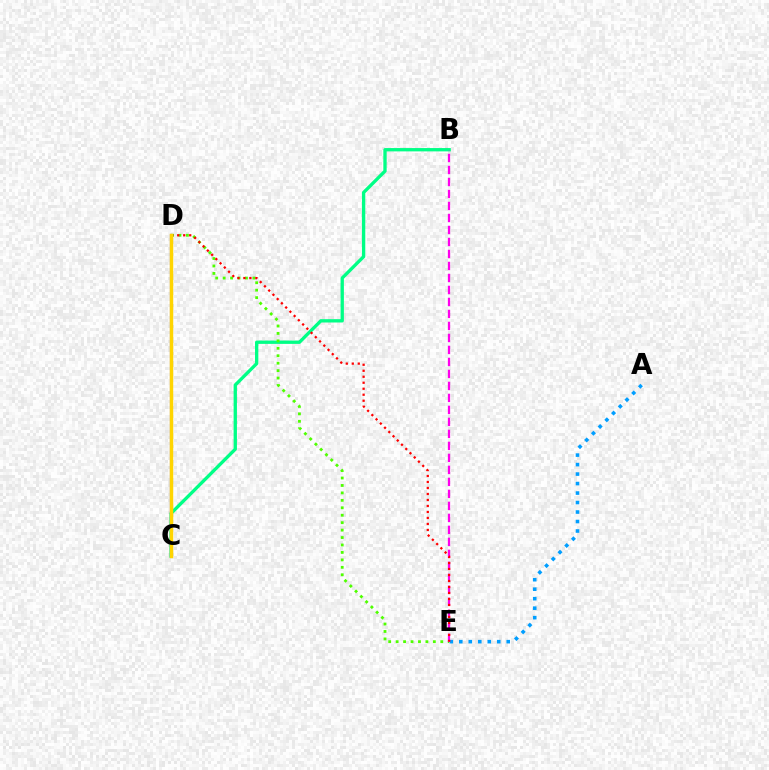{('B', 'C'): [{'color': '#00ff86', 'line_style': 'solid', 'thickness': 2.39}], ('A', 'E'): [{'color': '#009eff', 'line_style': 'dotted', 'thickness': 2.58}], ('C', 'D'): [{'color': '#3700ff', 'line_style': 'solid', 'thickness': 1.53}, {'color': '#ffd500', 'line_style': 'solid', 'thickness': 2.49}], ('D', 'E'): [{'color': '#4fff00', 'line_style': 'dotted', 'thickness': 2.02}, {'color': '#ff0000', 'line_style': 'dotted', 'thickness': 1.63}], ('B', 'E'): [{'color': '#ff00ed', 'line_style': 'dashed', 'thickness': 1.63}]}